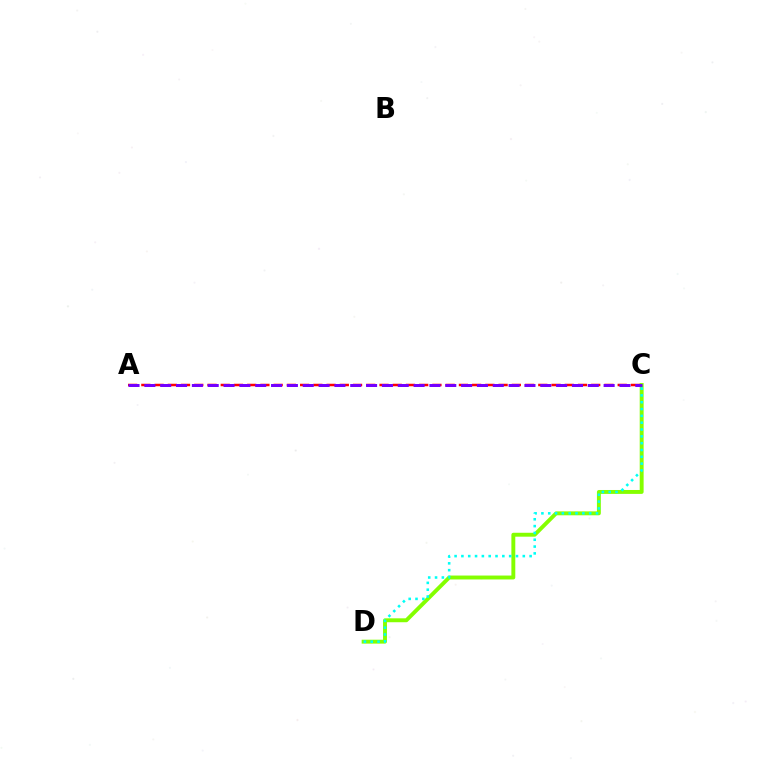{('C', 'D'): [{'color': '#84ff00', 'line_style': 'solid', 'thickness': 2.82}, {'color': '#00fff6', 'line_style': 'dotted', 'thickness': 1.85}], ('A', 'C'): [{'color': '#ff0000', 'line_style': 'dashed', 'thickness': 1.8}, {'color': '#7200ff', 'line_style': 'dashed', 'thickness': 2.15}]}